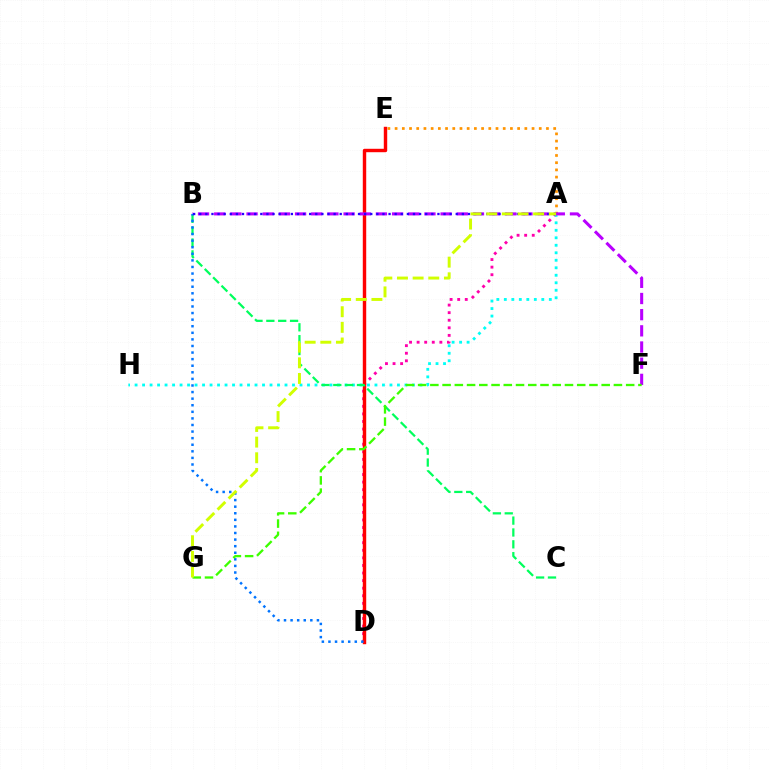{('A', 'D'): [{'color': '#ff00ac', 'line_style': 'dotted', 'thickness': 2.06}], ('D', 'E'): [{'color': '#ff0000', 'line_style': 'solid', 'thickness': 2.46}], ('A', 'H'): [{'color': '#00fff6', 'line_style': 'dotted', 'thickness': 2.04}], ('A', 'E'): [{'color': '#ff9400', 'line_style': 'dotted', 'thickness': 1.96}], ('B', 'C'): [{'color': '#00ff5c', 'line_style': 'dashed', 'thickness': 1.61}], ('B', 'F'): [{'color': '#b900ff', 'line_style': 'dashed', 'thickness': 2.2}], ('B', 'D'): [{'color': '#0074ff', 'line_style': 'dotted', 'thickness': 1.79}], ('F', 'G'): [{'color': '#3dff00', 'line_style': 'dashed', 'thickness': 1.66}], ('A', 'B'): [{'color': '#2500ff', 'line_style': 'dotted', 'thickness': 1.66}], ('A', 'G'): [{'color': '#d1ff00', 'line_style': 'dashed', 'thickness': 2.13}]}